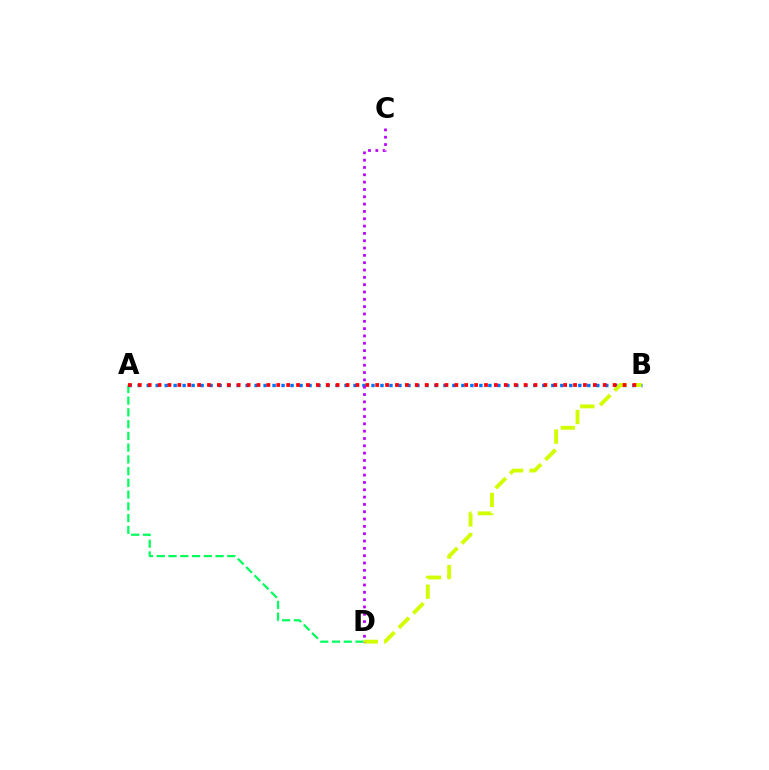{('A', 'D'): [{'color': '#00ff5c', 'line_style': 'dashed', 'thickness': 1.6}], ('A', 'B'): [{'color': '#0074ff', 'line_style': 'dotted', 'thickness': 2.44}, {'color': '#ff0000', 'line_style': 'dotted', 'thickness': 2.69}], ('B', 'D'): [{'color': '#d1ff00', 'line_style': 'dashed', 'thickness': 2.78}], ('C', 'D'): [{'color': '#b900ff', 'line_style': 'dotted', 'thickness': 1.99}]}